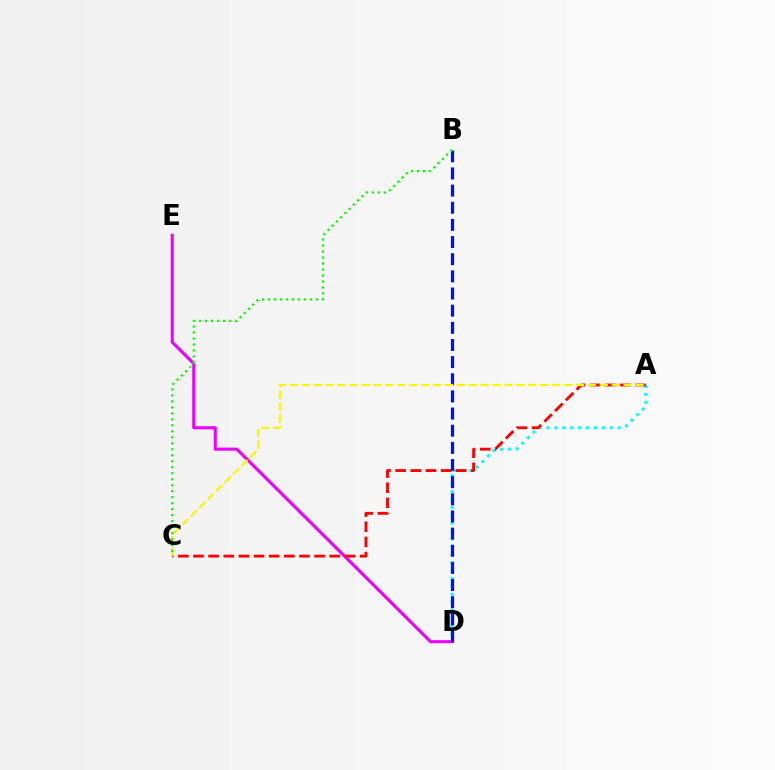{('A', 'D'): [{'color': '#00fff6', 'line_style': 'dotted', 'thickness': 2.15}], ('D', 'E'): [{'color': '#ee00ff', 'line_style': 'solid', 'thickness': 2.21}], ('A', 'C'): [{'color': '#ff0000', 'line_style': 'dashed', 'thickness': 2.06}, {'color': '#fcf500', 'line_style': 'dashed', 'thickness': 1.62}], ('B', 'D'): [{'color': '#0010ff', 'line_style': 'dashed', 'thickness': 2.33}], ('B', 'C'): [{'color': '#08ff00', 'line_style': 'dotted', 'thickness': 1.63}]}